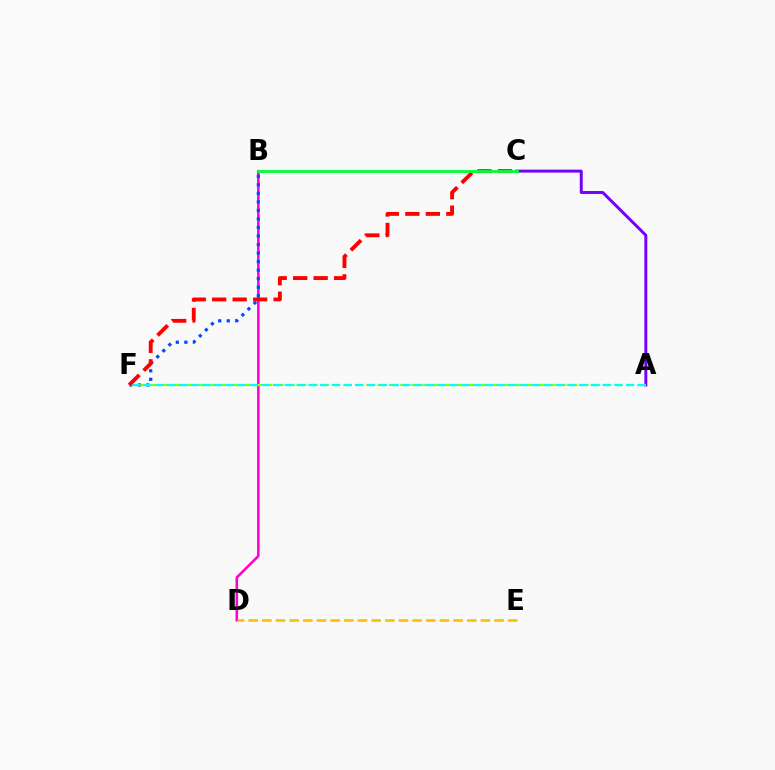{('B', 'D'): [{'color': '#ff00cf', 'line_style': 'solid', 'thickness': 1.84}], ('B', 'F'): [{'color': '#004bff', 'line_style': 'dotted', 'thickness': 2.32}], ('A', 'C'): [{'color': '#7200ff', 'line_style': 'solid', 'thickness': 2.13}], ('A', 'F'): [{'color': '#84ff00', 'line_style': 'dashed', 'thickness': 1.53}, {'color': '#00fff6', 'line_style': 'dashed', 'thickness': 1.6}], ('D', 'E'): [{'color': '#ffbd00', 'line_style': 'dashed', 'thickness': 1.86}], ('C', 'F'): [{'color': '#ff0000', 'line_style': 'dashed', 'thickness': 2.78}], ('B', 'C'): [{'color': '#00ff39', 'line_style': 'solid', 'thickness': 2.04}]}